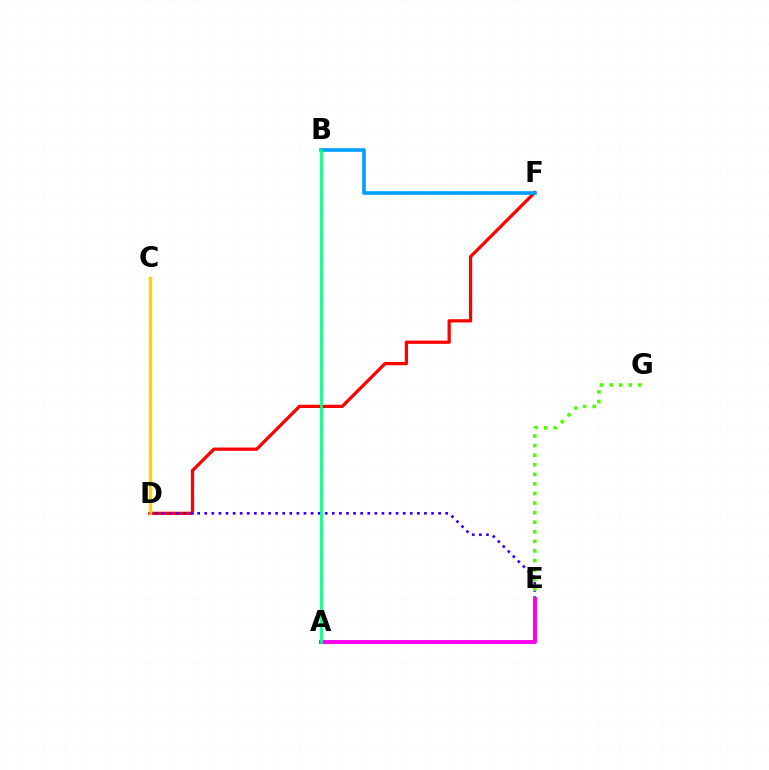{('D', 'F'): [{'color': '#ff0000', 'line_style': 'solid', 'thickness': 2.34}], ('C', 'D'): [{'color': '#ffd500', 'line_style': 'solid', 'thickness': 2.44}], ('D', 'E'): [{'color': '#3700ff', 'line_style': 'dotted', 'thickness': 1.93}], ('E', 'G'): [{'color': '#4fff00', 'line_style': 'dotted', 'thickness': 2.6}], ('A', 'E'): [{'color': '#ff00ed', 'line_style': 'solid', 'thickness': 2.82}], ('B', 'F'): [{'color': '#009eff', 'line_style': 'solid', 'thickness': 2.59}], ('A', 'B'): [{'color': '#00ff86', 'line_style': 'solid', 'thickness': 1.94}]}